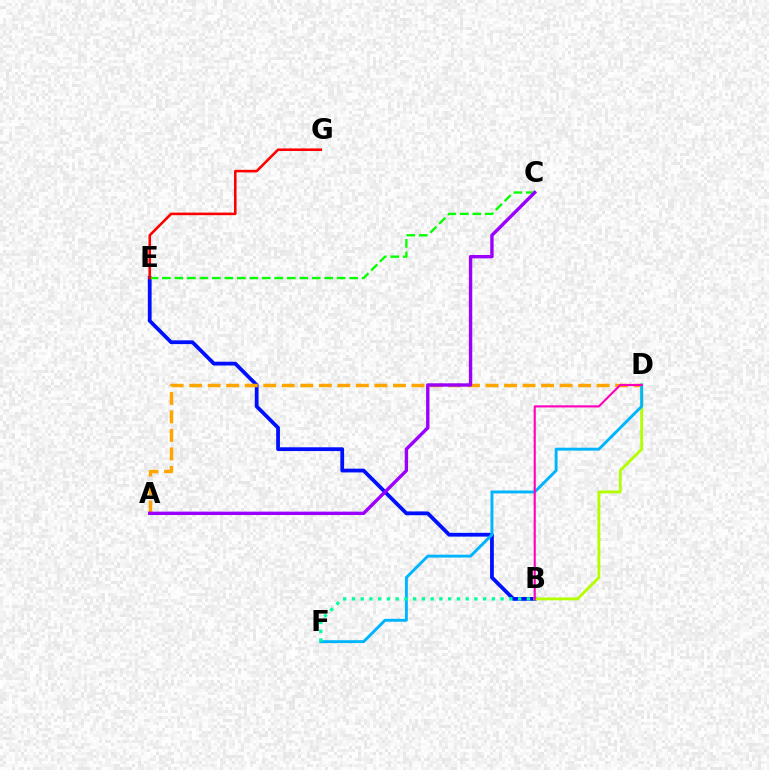{('B', 'E'): [{'color': '#0010ff', 'line_style': 'solid', 'thickness': 2.72}], ('A', 'D'): [{'color': '#ffa500', 'line_style': 'dashed', 'thickness': 2.52}], ('C', 'E'): [{'color': '#08ff00', 'line_style': 'dashed', 'thickness': 1.7}], ('E', 'G'): [{'color': '#ff0000', 'line_style': 'solid', 'thickness': 1.86}], ('B', 'D'): [{'color': '#b3ff00', 'line_style': 'solid', 'thickness': 2.04}, {'color': '#ff00bd', 'line_style': 'solid', 'thickness': 1.53}], ('D', 'F'): [{'color': '#00b5ff', 'line_style': 'solid', 'thickness': 2.1}], ('B', 'F'): [{'color': '#00ff9d', 'line_style': 'dotted', 'thickness': 2.38}], ('A', 'C'): [{'color': '#9b00ff', 'line_style': 'solid', 'thickness': 2.44}]}